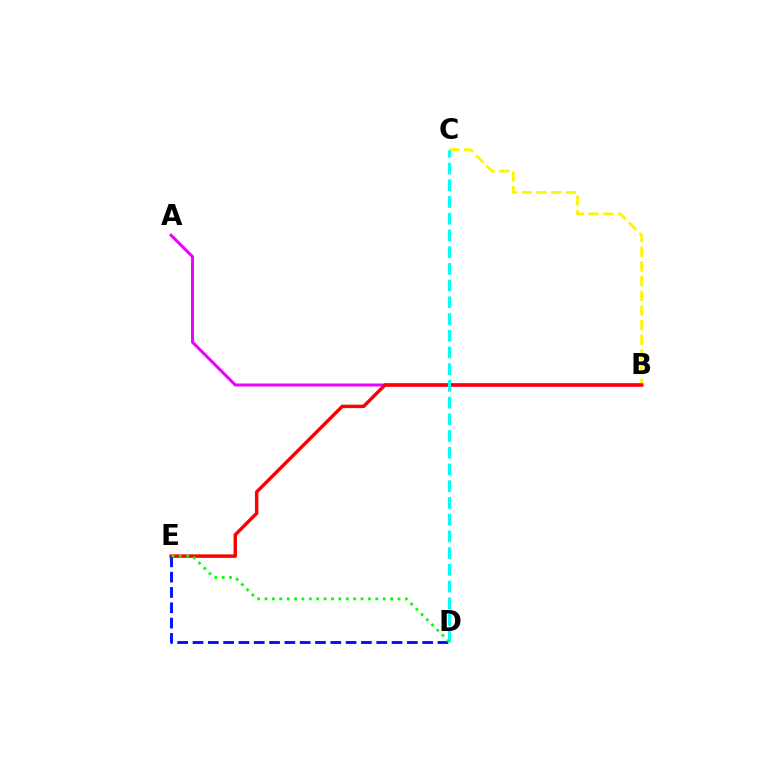{('A', 'B'): [{'color': '#ee00ff', 'line_style': 'solid', 'thickness': 2.15}], ('B', 'C'): [{'color': '#fcf500', 'line_style': 'dashed', 'thickness': 1.99}], ('B', 'E'): [{'color': '#ff0000', 'line_style': 'solid', 'thickness': 2.48}], ('D', 'E'): [{'color': '#0010ff', 'line_style': 'dashed', 'thickness': 2.08}, {'color': '#08ff00', 'line_style': 'dotted', 'thickness': 2.01}], ('C', 'D'): [{'color': '#00fff6', 'line_style': 'dashed', 'thickness': 2.27}]}